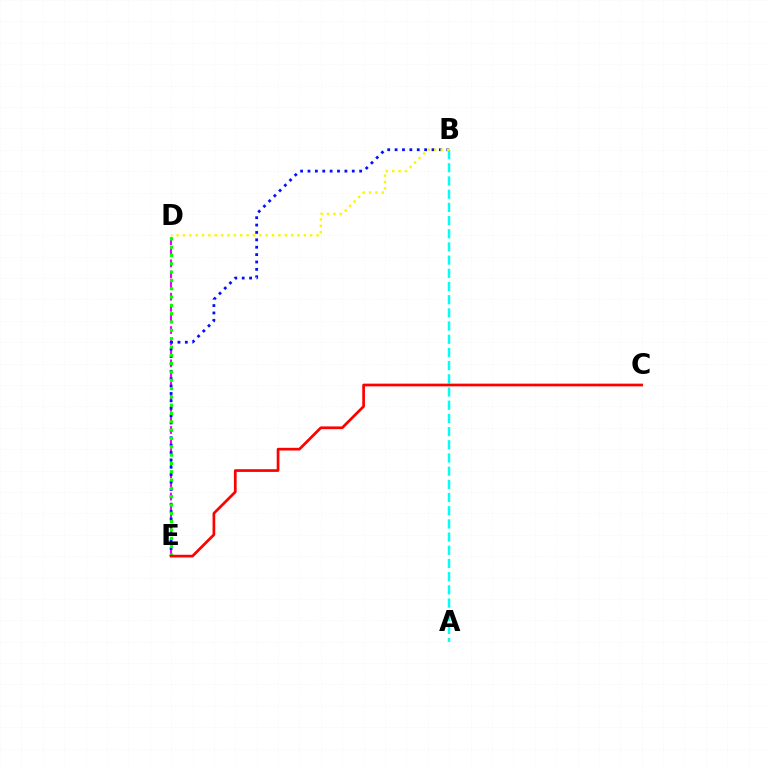{('D', 'E'): [{'color': '#ee00ff', 'line_style': 'dashed', 'thickness': 1.51}, {'color': '#08ff00', 'line_style': 'dotted', 'thickness': 2.26}], ('B', 'E'): [{'color': '#0010ff', 'line_style': 'dotted', 'thickness': 2.01}], ('A', 'B'): [{'color': '#00fff6', 'line_style': 'dashed', 'thickness': 1.79}], ('B', 'D'): [{'color': '#fcf500', 'line_style': 'dotted', 'thickness': 1.73}], ('C', 'E'): [{'color': '#ff0000', 'line_style': 'solid', 'thickness': 1.95}]}